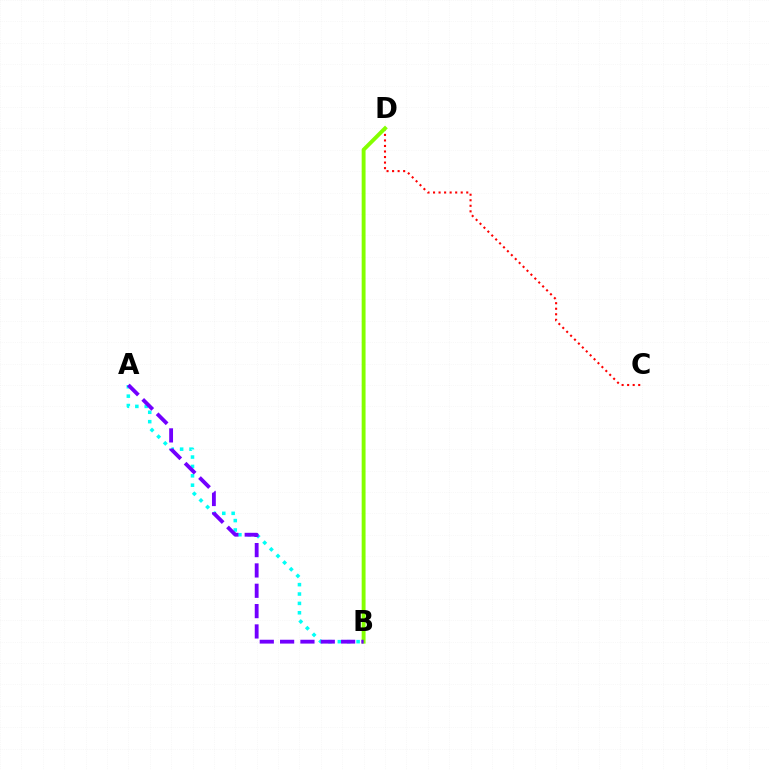{('C', 'D'): [{'color': '#ff0000', 'line_style': 'dotted', 'thickness': 1.5}], ('A', 'B'): [{'color': '#00fff6', 'line_style': 'dotted', 'thickness': 2.55}, {'color': '#7200ff', 'line_style': 'dashed', 'thickness': 2.76}], ('B', 'D'): [{'color': '#84ff00', 'line_style': 'solid', 'thickness': 2.8}]}